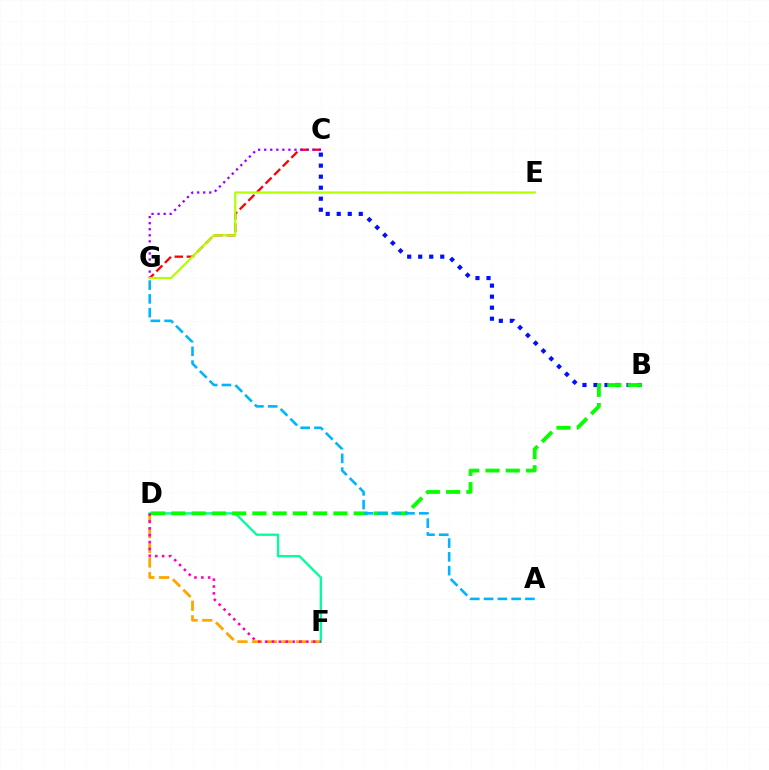{('D', 'F'): [{'color': '#ffa500', 'line_style': 'dashed', 'thickness': 2.0}, {'color': '#00ff9d', 'line_style': 'solid', 'thickness': 1.66}, {'color': '#ff00bd', 'line_style': 'dotted', 'thickness': 1.86}], ('B', 'C'): [{'color': '#0010ff', 'line_style': 'dotted', 'thickness': 2.99}], ('C', 'G'): [{'color': '#ff0000', 'line_style': 'dashed', 'thickness': 1.65}, {'color': '#9b00ff', 'line_style': 'dotted', 'thickness': 1.64}], ('B', 'D'): [{'color': '#08ff00', 'line_style': 'dashed', 'thickness': 2.75}], ('E', 'G'): [{'color': '#b3ff00', 'line_style': 'solid', 'thickness': 1.6}], ('A', 'G'): [{'color': '#00b5ff', 'line_style': 'dashed', 'thickness': 1.87}]}